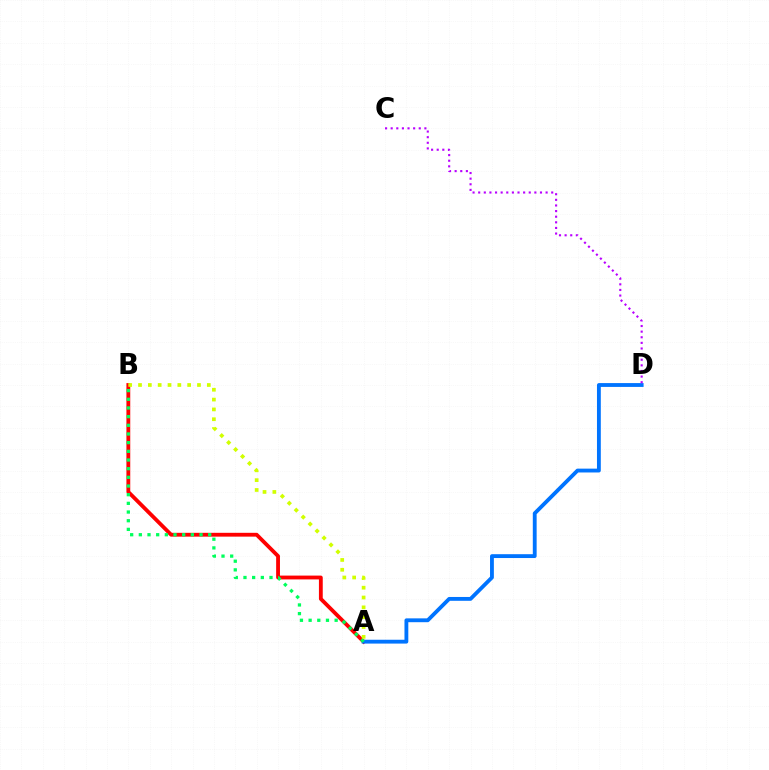{('A', 'B'): [{'color': '#ff0000', 'line_style': 'solid', 'thickness': 2.75}, {'color': '#00ff5c', 'line_style': 'dotted', 'thickness': 2.36}, {'color': '#d1ff00', 'line_style': 'dotted', 'thickness': 2.67}], ('A', 'D'): [{'color': '#0074ff', 'line_style': 'solid', 'thickness': 2.76}], ('C', 'D'): [{'color': '#b900ff', 'line_style': 'dotted', 'thickness': 1.53}]}